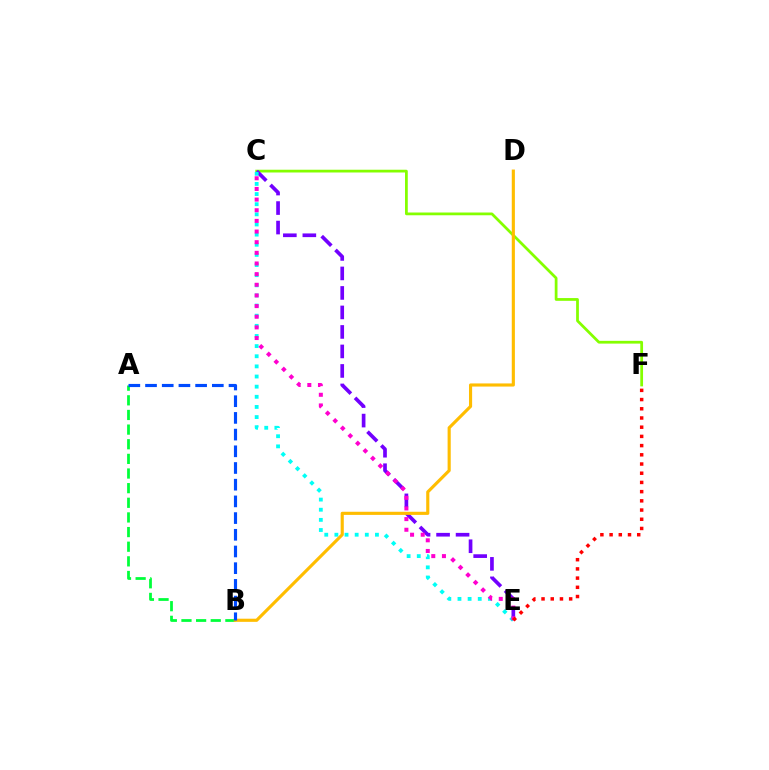{('A', 'B'): [{'color': '#00ff39', 'line_style': 'dashed', 'thickness': 1.99}, {'color': '#004bff', 'line_style': 'dashed', 'thickness': 2.27}], ('C', 'F'): [{'color': '#84ff00', 'line_style': 'solid', 'thickness': 1.99}], ('C', 'E'): [{'color': '#7200ff', 'line_style': 'dashed', 'thickness': 2.65}, {'color': '#00fff6', 'line_style': 'dotted', 'thickness': 2.75}, {'color': '#ff00cf', 'line_style': 'dotted', 'thickness': 2.89}], ('B', 'D'): [{'color': '#ffbd00', 'line_style': 'solid', 'thickness': 2.25}], ('E', 'F'): [{'color': '#ff0000', 'line_style': 'dotted', 'thickness': 2.5}]}